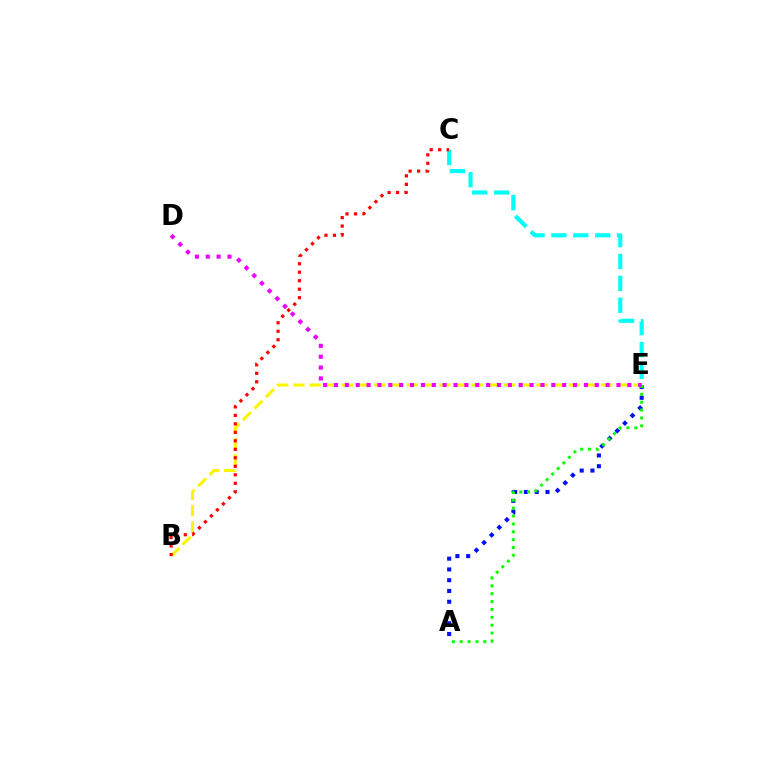{('B', 'E'): [{'color': '#fcf500', 'line_style': 'dashed', 'thickness': 2.2}], ('C', 'E'): [{'color': '#00fff6', 'line_style': 'dashed', 'thickness': 2.97}], ('B', 'C'): [{'color': '#ff0000', 'line_style': 'dotted', 'thickness': 2.31}], ('A', 'E'): [{'color': '#0010ff', 'line_style': 'dotted', 'thickness': 2.93}, {'color': '#08ff00', 'line_style': 'dotted', 'thickness': 2.14}], ('D', 'E'): [{'color': '#ee00ff', 'line_style': 'dotted', 'thickness': 2.95}]}